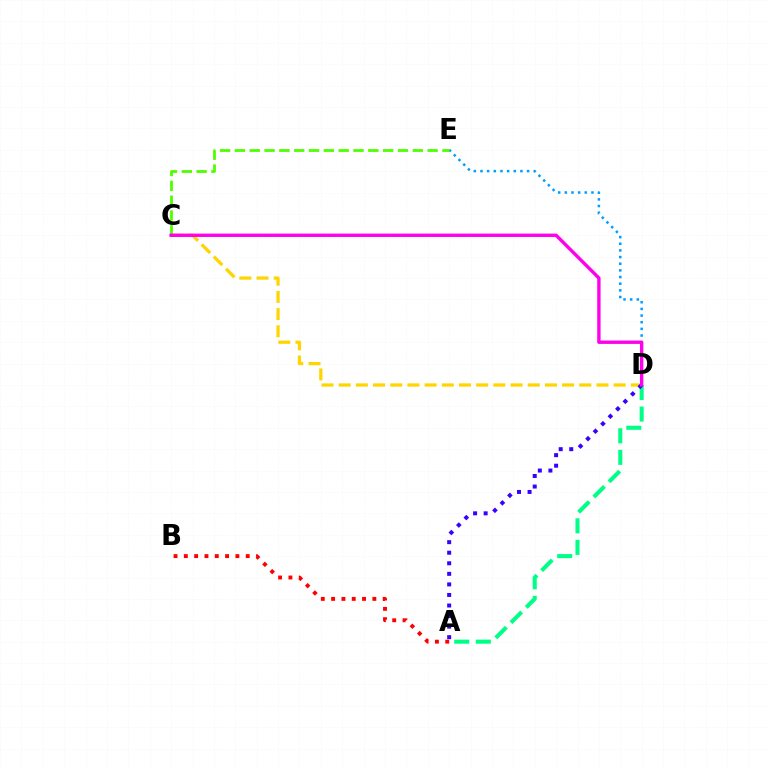{('D', 'E'): [{'color': '#009eff', 'line_style': 'dotted', 'thickness': 1.81}], ('A', 'B'): [{'color': '#ff0000', 'line_style': 'dotted', 'thickness': 2.8}], ('C', 'D'): [{'color': '#ffd500', 'line_style': 'dashed', 'thickness': 2.34}, {'color': '#ff00ed', 'line_style': 'solid', 'thickness': 2.43}], ('A', 'D'): [{'color': '#00ff86', 'line_style': 'dashed', 'thickness': 2.93}, {'color': '#3700ff', 'line_style': 'dotted', 'thickness': 2.87}], ('C', 'E'): [{'color': '#4fff00', 'line_style': 'dashed', 'thickness': 2.01}]}